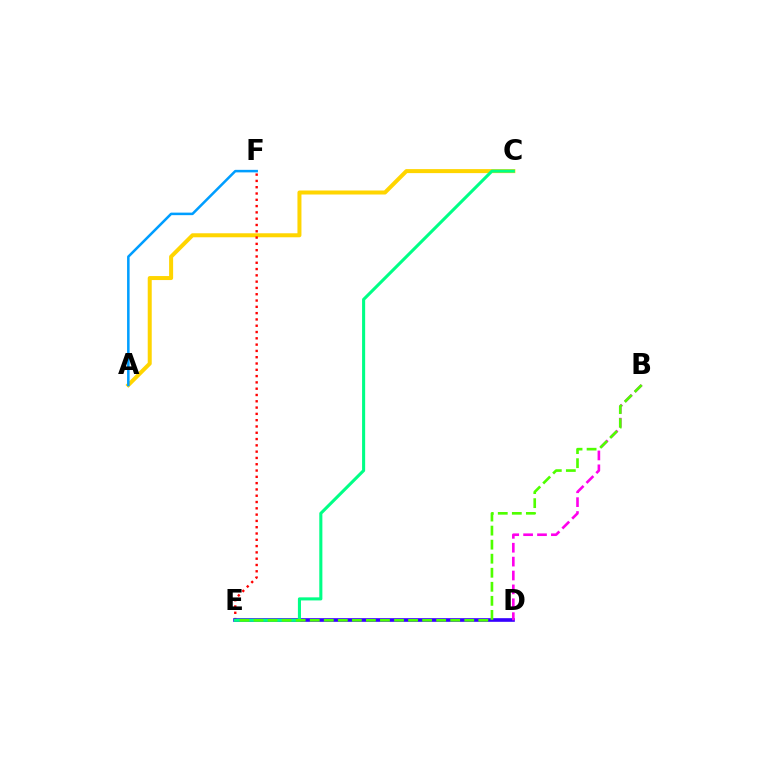{('A', 'C'): [{'color': '#ffd500', 'line_style': 'solid', 'thickness': 2.89}], ('A', 'F'): [{'color': '#009eff', 'line_style': 'solid', 'thickness': 1.83}], ('E', 'F'): [{'color': '#ff0000', 'line_style': 'dotted', 'thickness': 1.71}], ('D', 'E'): [{'color': '#3700ff', 'line_style': 'solid', 'thickness': 2.63}], ('B', 'D'): [{'color': '#ff00ed', 'line_style': 'dashed', 'thickness': 1.89}], ('C', 'E'): [{'color': '#00ff86', 'line_style': 'solid', 'thickness': 2.22}], ('B', 'E'): [{'color': '#4fff00', 'line_style': 'dashed', 'thickness': 1.91}]}